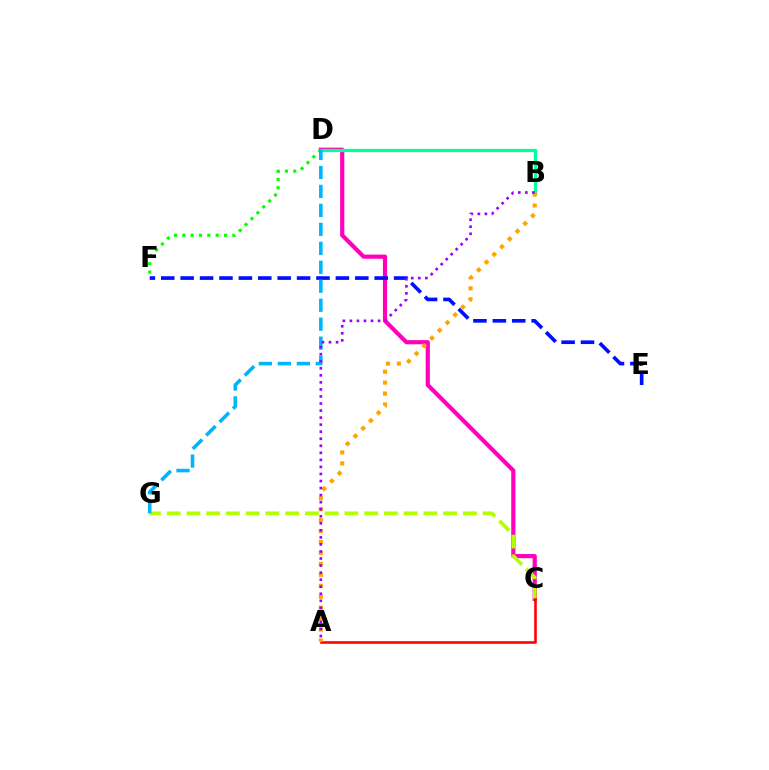{('C', 'D'): [{'color': '#ff00bd', 'line_style': 'solid', 'thickness': 3.0}], ('D', 'F'): [{'color': '#08ff00', 'line_style': 'dotted', 'thickness': 2.27}], ('E', 'F'): [{'color': '#0010ff', 'line_style': 'dashed', 'thickness': 2.64}], ('C', 'G'): [{'color': '#b3ff00', 'line_style': 'dashed', 'thickness': 2.68}], ('A', 'C'): [{'color': '#ff0000', 'line_style': 'solid', 'thickness': 1.86}], ('B', 'D'): [{'color': '#00ff9d', 'line_style': 'solid', 'thickness': 2.36}], ('D', 'G'): [{'color': '#00b5ff', 'line_style': 'dashed', 'thickness': 2.58}], ('A', 'B'): [{'color': '#ffa500', 'line_style': 'dotted', 'thickness': 2.97}, {'color': '#9b00ff', 'line_style': 'dotted', 'thickness': 1.91}]}